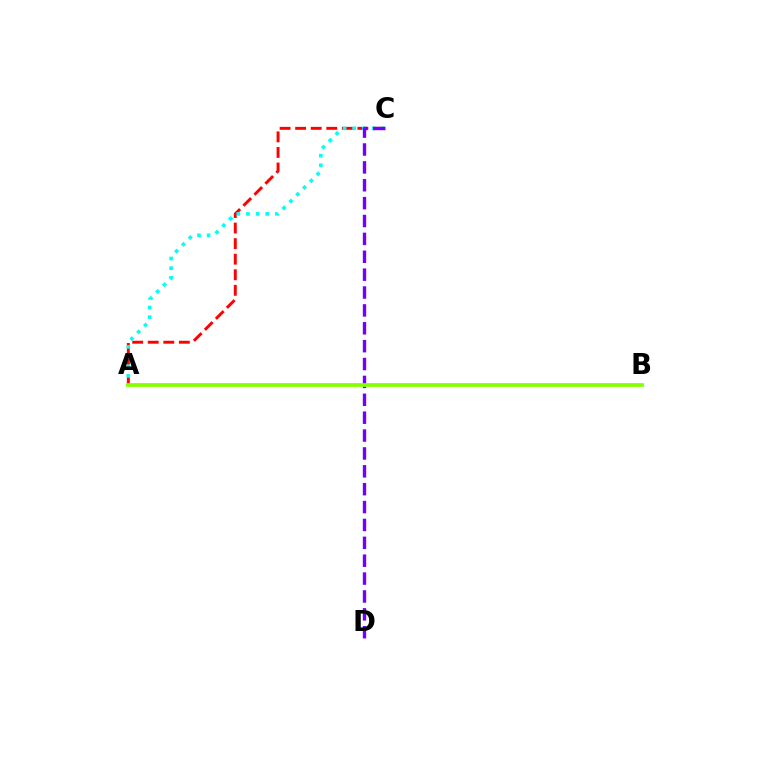{('A', 'C'): [{'color': '#ff0000', 'line_style': 'dashed', 'thickness': 2.11}, {'color': '#00fff6', 'line_style': 'dotted', 'thickness': 2.62}], ('C', 'D'): [{'color': '#7200ff', 'line_style': 'dashed', 'thickness': 2.43}], ('A', 'B'): [{'color': '#84ff00', 'line_style': 'solid', 'thickness': 2.7}]}